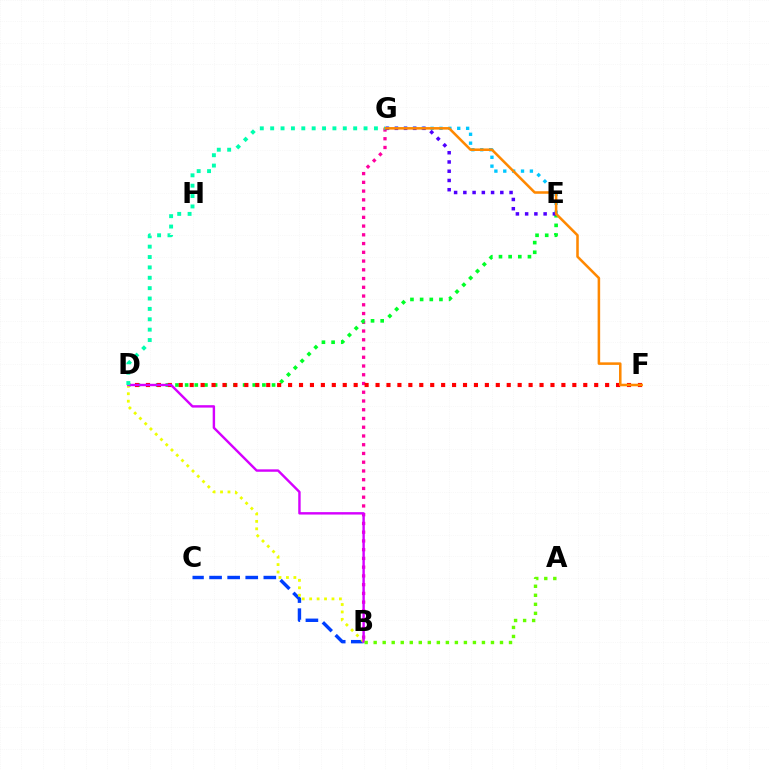{('B', 'C'): [{'color': '#003fff', 'line_style': 'dashed', 'thickness': 2.46}], ('E', 'G'): [{'color': '#00c7ff', 'line_style': 'dotted', 'thickness': 2.41}, {'color': '#4f00ff', 'line_style': 'dotted', 'thickness': 2.51}], ('B', 'G'): [{'color': '#ff00a0', 'line_style': 'dotted', 'thickness': 2.38}], ('D', 'E'): [{'color': '#00ff27', 'line_style': 'dotted', 'thickness': 2.62}], ('D', 'F'): [{'color': '#ff0000', 'line_style': 'dotted', 'thickness': 2.97}], ('F', 'G'): [{'color': '#ff8800', 'line_style': 'solid', 'thickness': 1.83}], ('B', 'D'): [{'color': '#eeff00', 'line_style': 'dotted', 'thickness': 2.02}, {'color': '#d600ff', 'line_style': 'solid', 'thickness': 1.74}], ('D', 'G'): [{'color': '#00ffaf', 'line_style': 'dotted', 'thickness': 2.82}], ('A', 'B'): [{'color': '#66ff00', 'line_style': 'dotted', 'thickness': 2.45}]}